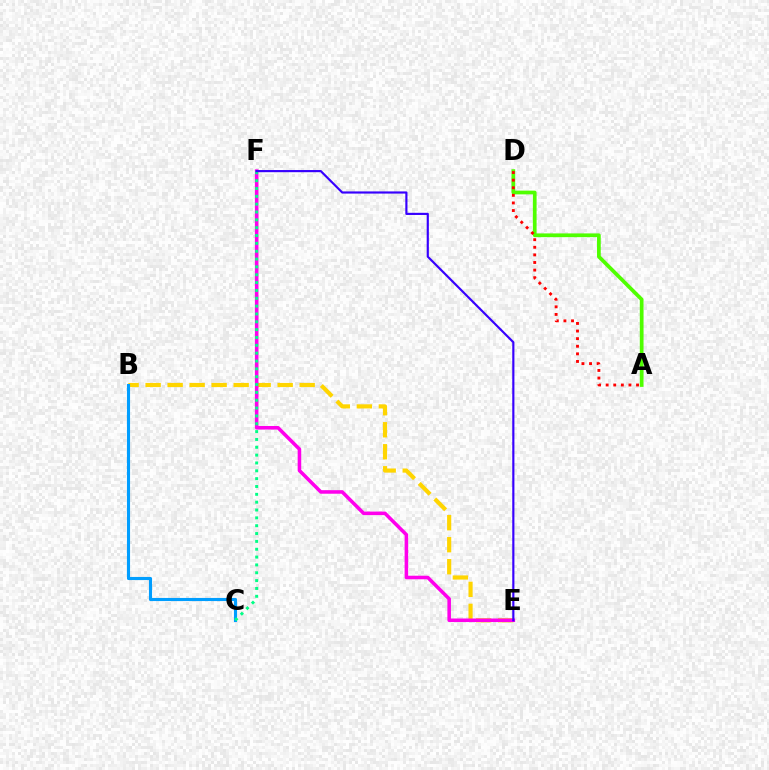{('B', 'E'): [{'color': '#ffd500', 'line_style': 'dashed', 'thickness': 2.99}], ('A', 'D'): [{'color': '#4fff00', 'line_style': 'solid', 'thickness': 2.69}, {'color': '#ff0000', 'line_style': 'dotted', 'thickness': 2.06}], ('E', 'F'): [{'color': '#ff00ed', 'line_style': 'solid', 'thickness': 2.56}, {'color': '#3700ff', 'line_style': 'solid', 'thickness': 1.56}], ('B', 'C'): [{'color': '#009eff', 'line_style': 'solid', 'thickness': 2.24}], ('C', 'F'): [{'color': '#00ff86', 'line_style': 'dotted', 'thickness': 2.13}]}